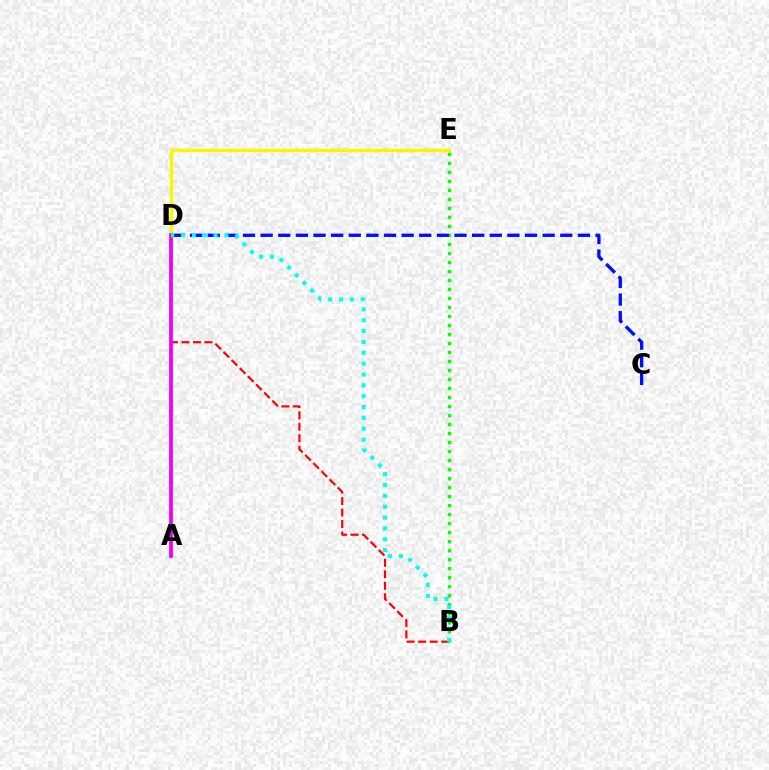{('B', 'D'): [{'color': '#ff0000', 'line_style': 'dashed', 'thickness': 1.56}, {'color': '#00fff6', 'line_style': 'dotted', 'thickness': 2.95}], ('B', 'E'): [{'color': '#08ff00', 'line_style': 'dotted', 'thickness': 2.45}], ('C', 'D'): [{'color': '#0010ff', 'line_style': 'dashed', 'thickness': 2.39}], ('D', 'E'): [{'color': '#fcf500', 'line_style': 'solid', 'thickness': 2.45}], ('A', 'D'): [{'color': '#ee00ff', 'line_style': 'solid', 'thickness': 2.72}]}